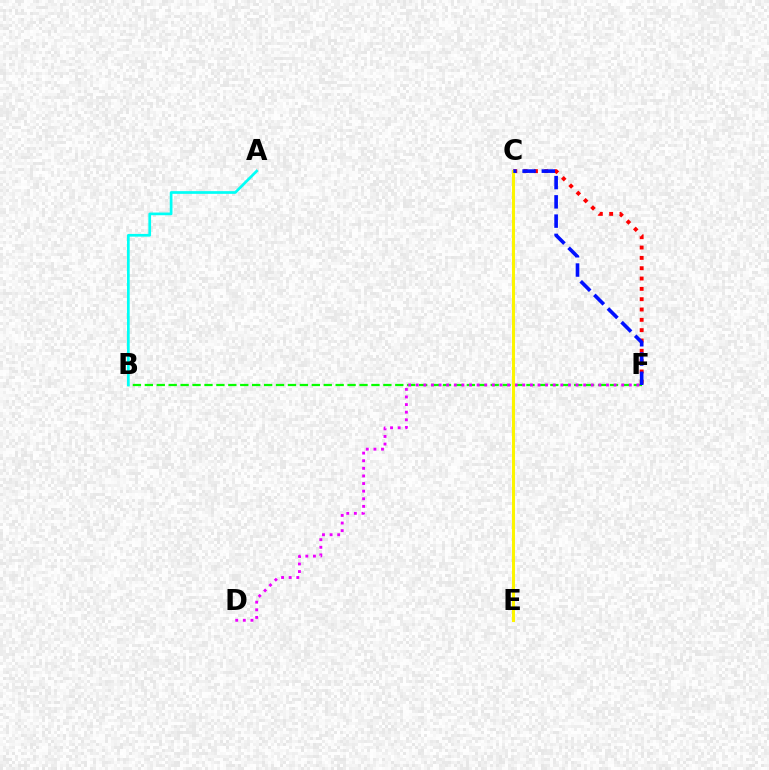{('C', 'F'): [{'color': '#ff0000', 'line_style': 'dotted', 'thickness': 2.81}, {'color': '#0010ff', 'line_style': 'dashed', 'thickness': 2.62}], ('B', 'F'): [{'color': '#08ff00', 'line_style': 'dashed', 'thickness': 1.62}], ('D', 'F'): [{'color': '#ee00ff', 'line_style': 'dotted', 'thickness': 2.07}], ('C', 'E'): [{'color': '#fcf500', 'line_style': 'solid', 'thickness': 2.19}], ('A', 'B'): [{'color': '#00fff6', 'line_style': 'solid', 'thickness': 1.94}]}